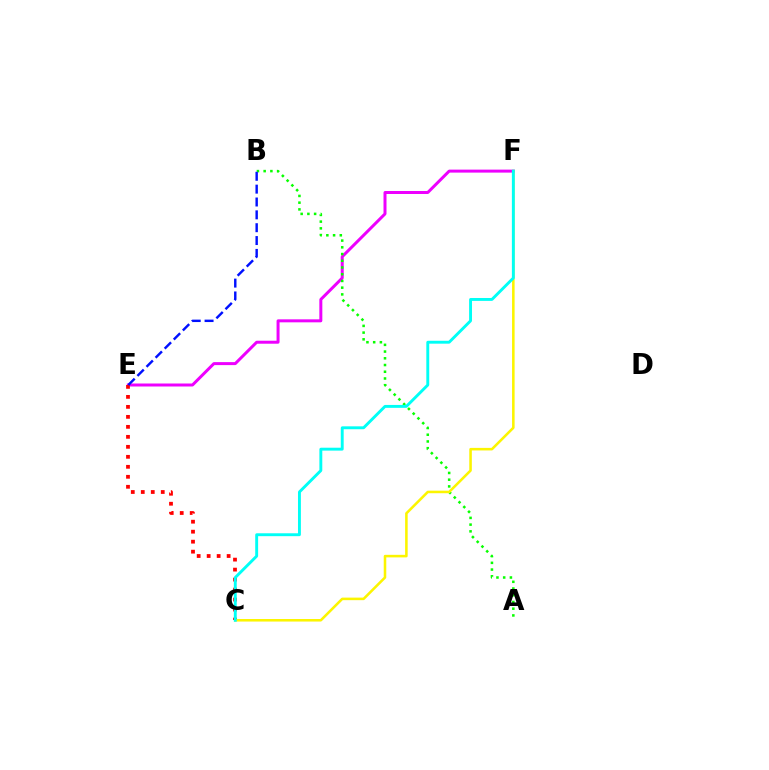{('E', 'F'): [{'color': '#ee00ff', 'line_style': 'solid', 'thickness': 2.15}], ('A', 'B'): [{'color': '#08ff00', 'line_style': 'dotted', 'thickness': 1.83}], ('C', 'E'): [{'color': '#ff0000', 'line_style': 'dotted', 'thickness': 2.71}], ('C', 'F'): [{'color': '#fcf500', 'line_style': 'solid', 'thickness': 1.84}, {'color': '#00fff6', 'line_style': 'solid', 'thickness': 2.09}], ('B', 'E'): [{'color': '#0010ff', 'line_style': 'dashed', 'thickness': 1.75}]}